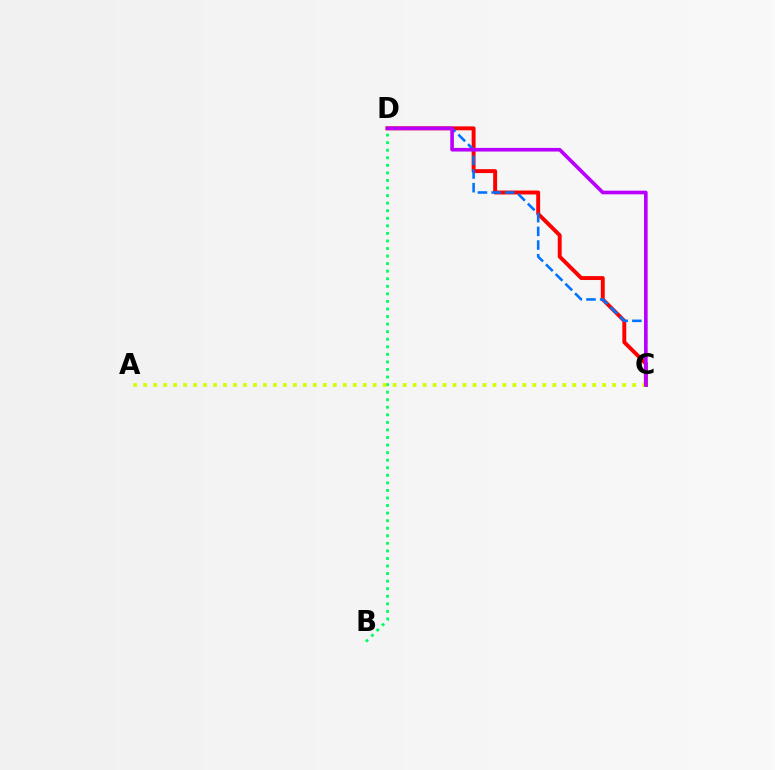{('C', 'D'): [{'color': '#ff0000', 'line_style': 'solid', 'thickness': 2.82}, {'color': '#0074ff', 'line_style': 'dashed', 'thickness': 1.86}, {'color': '#b900ff', 'line_style': 'solid', 'thickness': 2.62}], ('B', 'D'): [{'color': '#00ff5c', 'line_style': 'dotted', 'thickness': 2.05}], ('A', 'C'): [{'color': '#d1ff00', 'line_style': 'dotted', 'thickness': 2.71}]}